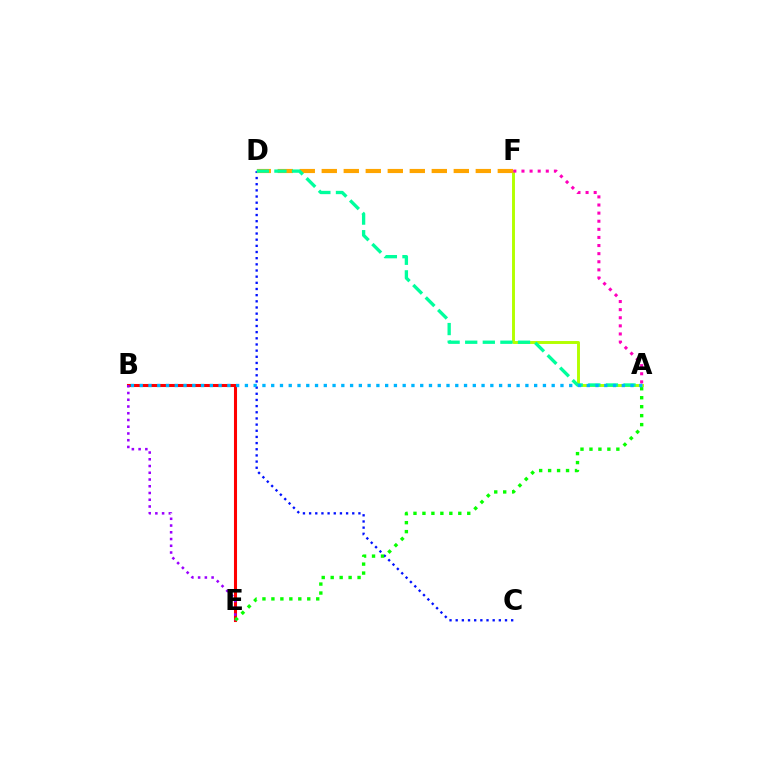{('B', 'E'): [{'color': '#ff0000', 'line_style': 'solid', 'thickness': 2.2}, {'color': '#9b00ff', 'line_style': 'dotted', 'thickness': 1.83}], ('C', 'D'): [{'color': '#0010ff', 'line_style': 'dotted', 'thickness': 1.67}], ('A', 'F'): [{'color': '#b3ff00', 'line_style': 'solid', 'thickness': 2.11}, {'color': '#ff00bd', 'line_style': 'dotted', 'thickness': 2.2}], ('A', 'E'): [{'color': '#08ff00', 'line_style': 'dotted', 'thickness': 2.43}], ('D', 'F'): [{'color': '#ffa500', 'line_style': 'dashed', 'thickness': 2.99}], ('A', 'D'): [{'color': '#00ff9d', 'line_style': 'dashed', 'thickness': 2.39}], ('A', 'B'): [{'color': '#00b5ff', 'line_style': 'dotted', 'thickness': 2.38}]}